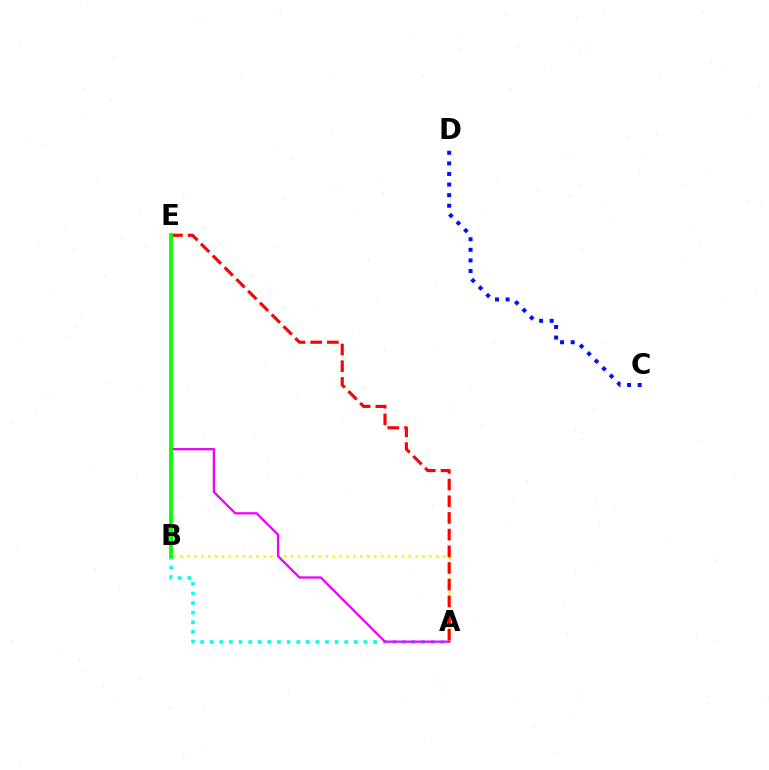{('A', 'B'): [{'color': '#fcf500', 'line_style': 'dotted', 'thickness': 1.88}, {'color': '#00fff6', 'line_style': 'dotted', 'thickness': 2.61}], ('C', 'D'): [{'color': '#0010ff', 'line_style': 'dotted', 'thickness': 2.88}], ('A', 'E'): [{'color': '#ff0000', 'line_style': 'dashed', 'thickness': 2.27}, {'color': '#ee00ff', 'line_style': 'solid', 'thickness': 1.64}], ('B', 'E'): [{'color': '#08ff00', 'line_style': 'solid', 'thickness': 2.73}]}